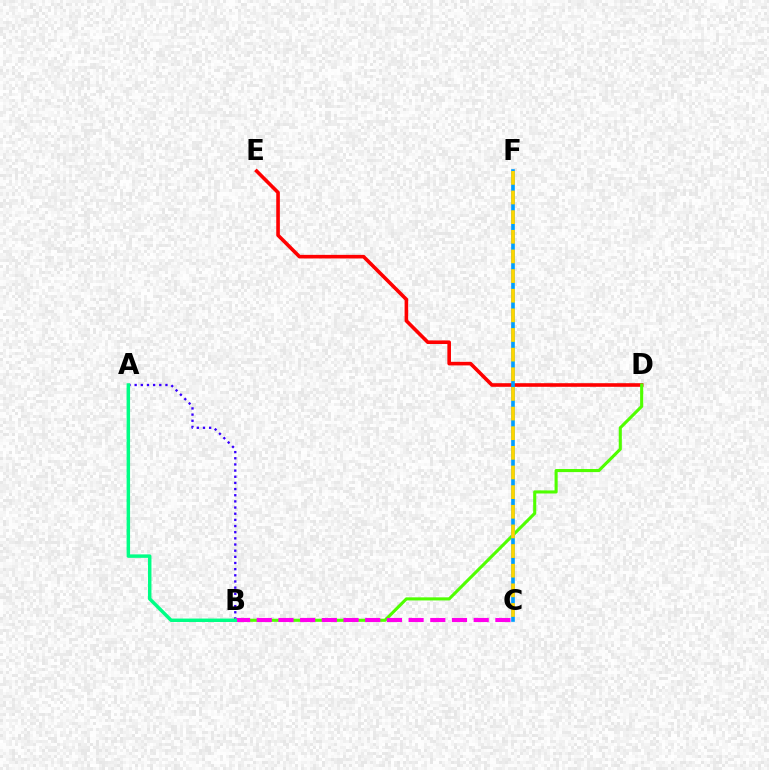{('D', 'E'): [{'color': '#ff0000', 'line_style': 'solid', 'thickness': 2.59}], ('A', 'B'): [{'color': '#3700ff', 'line_style': 'dotted', 'thickness': 1.67}, {'color': '#00ff86', 'line_style': 'solid', 'thickness': 2.49}], ('B', 'D'): [{'color': '#4fff00', 'line_style': 'solid', 'thickness': 2.23}], ('B', 'C'): [{'color': '#ff00ed', 'line_style': 'dashed', 'thickness': 2.95}], ('C', 'F'): [{'color': '#009eff', 'line_style': 'solid', 'thickness': 2.62}, {'color': '#ffd500', 'line_style': 'dashed', 'thickness': 2.67}]}